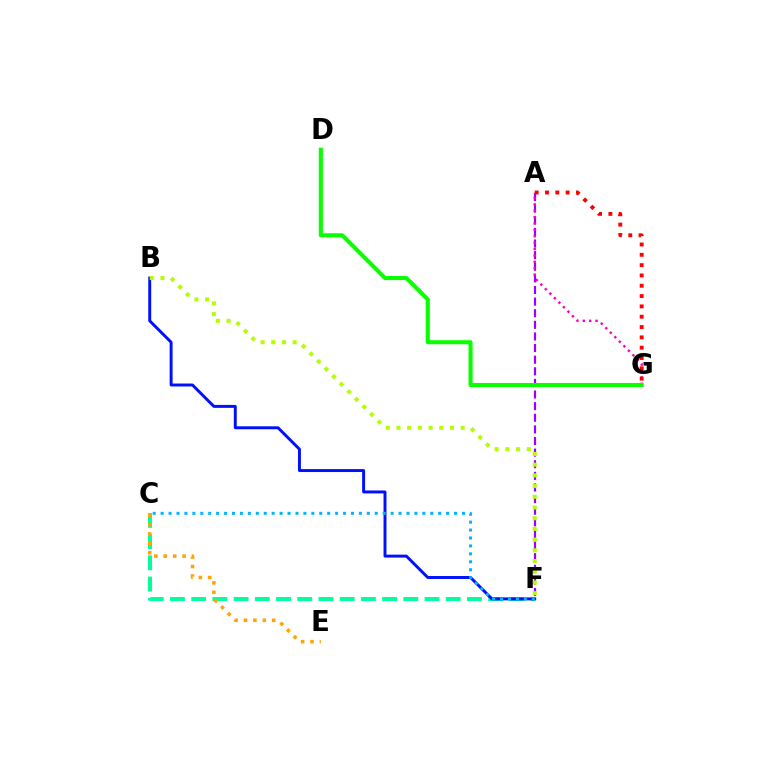{('A', 'F'): [{'color': '#9b00ff', 'line_style': 'dashed', 'thickness': 1.58}], ('C', 'F'): [{'color': '#00ff9d', 'line_style': 'dashed', 'thickness': 2.88}, {'color': '#00b5ff', 'line_style': 'dotted', 'thickness': 2.15}], ('C', 'E'): [{'color': '#ffa500', 'line_style': 'dotted', 'thickness': 2.56}], ('A', 'G'): [{'color': '#ff00bd', 'line_style': 'dotted', 'thickness': 1.74}, {'color': '#ff0000', 'line_style': 'dotted', 'thickness': 2.8}], ('B', 'F'): [{'color': '#0010ff', 'line_style': 'solid', 'thickness': 2.12}, {'color': '#b3ff00', 'line_style': 'dotted', 'thickness': 2.91}], ('D', 'G'): [{'color': '#08ff00', 'line_style': 'solid', 'thickness': 2.93}]}